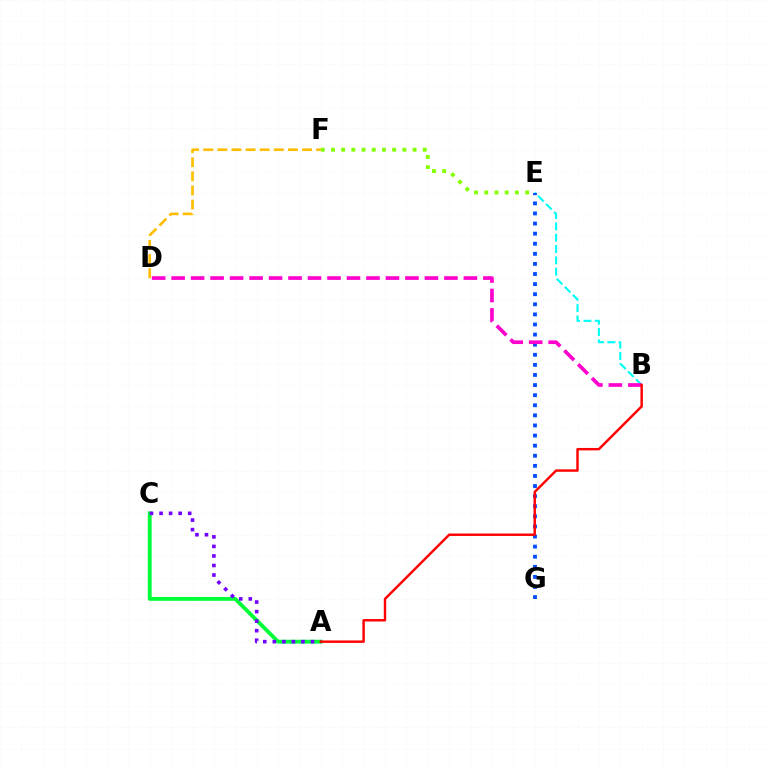{('A', 'C'): [{'color': '#00ff39', 'line_style': 'solid', 'thickness': 2.78}, {'color': '#7200ff', 'line_style': 'dotted', 'thickness': 2.59}], ('B', 'E'): [{'color': '#00fff6', 'line_style': 'dashed', 'thickness': 1.54}], ('E', 'G'): [{'color': '#004bff', 'line_style': 'dotted', 'thickness': 2.74}], ('B', 'D'): [{'color': '#ff00cf', 'line_style': 'dashed', 'thickness': 2.65}], ('D', 'F'): [{'color': '#ffbd00', 'line_style': 'dashed', 'thickness': 1.92}], ('E', 'F'): [{'color': '#84ff00', 'line_style': 'dotted', 'thickness': 2.77}], ('A', 'B'): [{'color': '#ff0000', 'line_style': 'solid', 'thickness': 1.75}]}